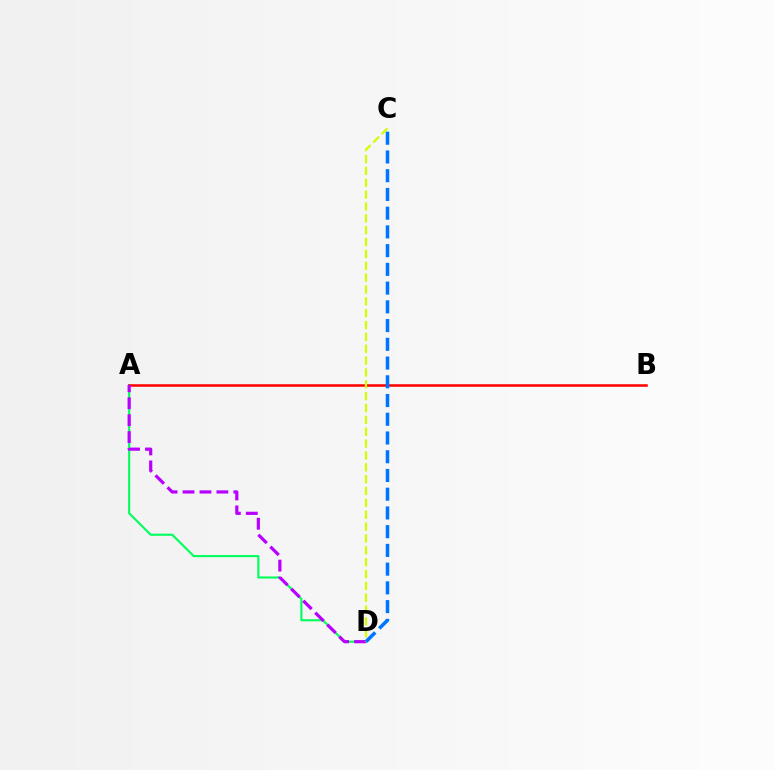{('A', 'D'): [{'color': '#00ff5c', 'line_style': 'solid', 'thickness': 1.53}, {'color': '#b900ff', 'line_style': 'dashed', 'thickness': 2.3}], ('A', 'B'): [{'color': '#ff0000', 'line_style': 'solid', 'thickness': 1.82}], ('C', 'D'): [{'color': '#d1ff00', 'line_style': 'dashed', 'thickness': 1.61}, {'color': '#0074ff', 'line_style': 'dashed', 'thickness': 2.55}]}